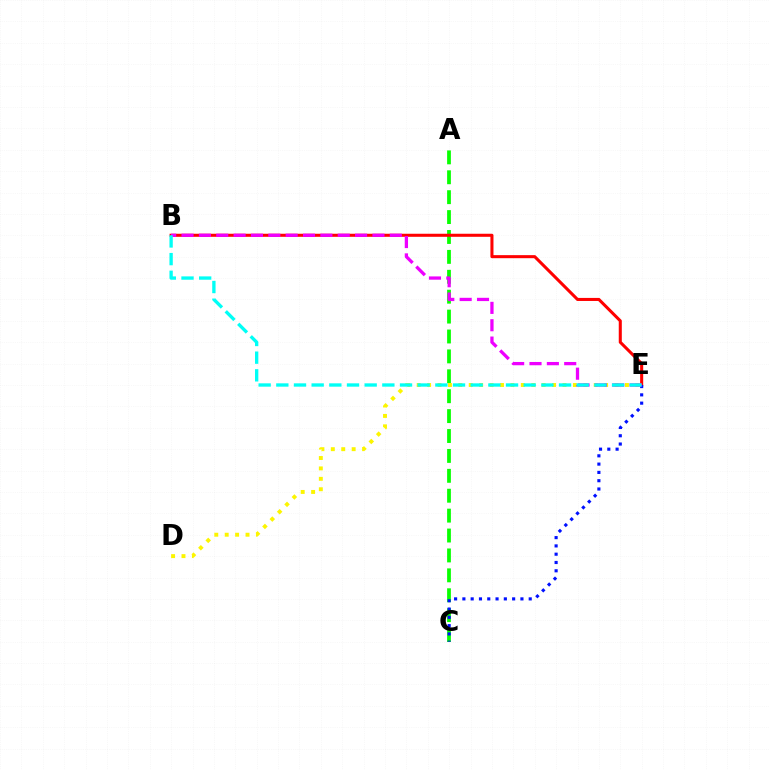{('A', 'C'): [{'color': '#08ff00', 'line_style': 'dashed', 'thickness': 2.7}], ('B', 'E'): [{'color': '#ff0000', 'line_style': 'solid', 'thickness': 2.2}, {'color': '#ee00ff', 'line_style': 'dashed', 'thickness': 2.36}, {'color': '#00fff6', 'line_style': 'dashed', 'thickness': 2.4}], ('C', 'E'): [{'color': '#0010ff', 'line_style': 'dotted', 'thickness': 2.25}], ('D', 'E'): [{'color': '#fcf500', 'line_style': 'dotted', 'thickness': 2.83}]}